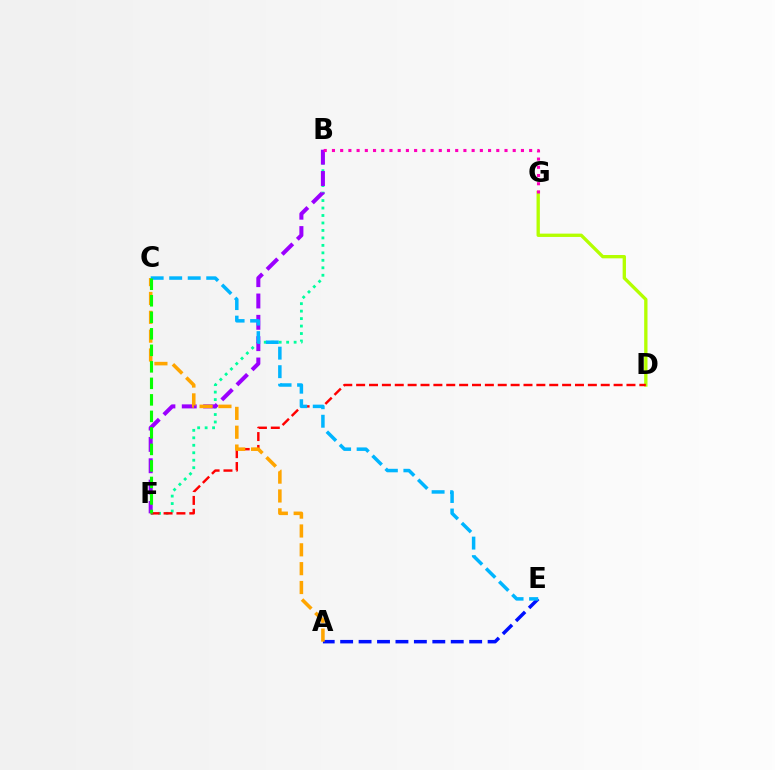{('B', 'F'): [{'color': '#00ff9d', 'line_style': 'dotted', 'thickness': 2.03}, {'color': '#9b00ff', 'line_style': 'dashed', 'thickness': 2.9}], ('D', 'G'): [{'color': '#b3ff00', 'line_style': 'solid', 'thickness': 2.39}], ('A', 'E'): [{'color': '#0010ff', 'line_style': 'dashed', 'thickness': 2.5}], ('D', 'F'): [{'color': '#ff0000', 'line_style': 'dashed', 'thickness': 1.75}], ('A', 'C'): [{'color': '#ffa500', 'line_style': 'dashed', 'thickness': 2.56}], ('C', 'E'): [{'color': '#00b5ff', 'line_style': 'dashed', 'thickness': 2.52}], ('C', 'F'): [{'color': '#08ff00', 'line_style': 'dashed', 'thickness': 2.24}], ('B', 'G'): [{'color': '#ff00bd', 'line_style': 'dotted', 'thickness': 2.23}]}